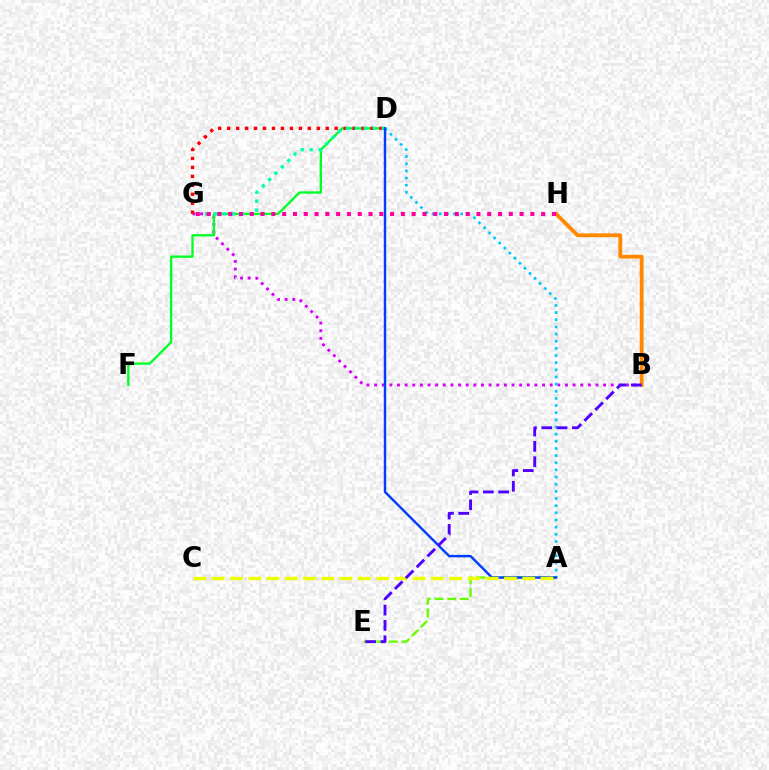{('B', 'G'): [{'color': '#d600ff', 'line_style': 'dotted', 'thickness': 2.07}], ('D', 'F'): [{'color': '#00ff27', 'line_style': 'solid', 'thickness': 1.68}], ('A', 'D'): [{'color': '#00c7ff', 'line_style': 'dotted', 'thickness': 1.94}, {'color': '#003fff', 'line_style': 'solid', 'thickness': 1.75}], ('A', 'E'): [{'color': '#66ff00', 'line_style': 'dashed', 'thickness': 1.72}], ('D', 'G'): [{'color': '#ff0000', 'line_style': 'dotted', 'thickness': 2.43}, {'color': '#00ffaf', 'line_style': 'dotted', 'thickness': 2.44}], ('B', 'H'): [{'color': '#ff8800', 'line_style': 'solid', 'thickness': 2.74}], ('A', 'C'): [{'color': '#eeff00', 'line_style': 'dashed', 'thickness': 2.48}], ('G', 'H'): [{'color': '#ff00a0', 'line_style': 'dotted', 'thickness': 2.93}], ('B', 'E'): [{'color': '#4f00ff', 'line_style': 'dashed', 'thickness': 2.08}]}